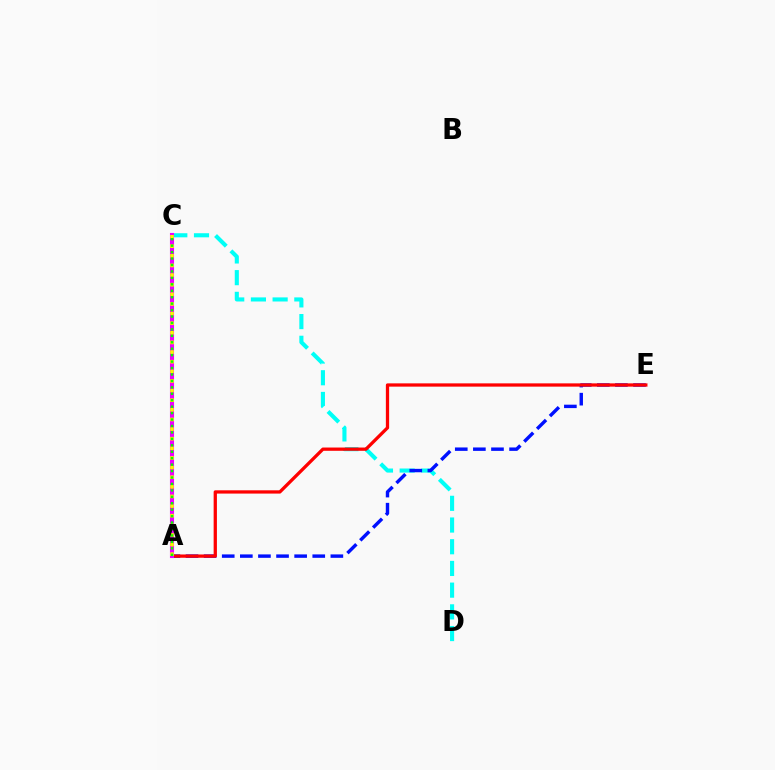{('C', 'D'): [{'color': '#00fff6', 'line_style': 'dashed', 'thickness': 2.95}], ('A', 'E'): [{'color': '#0010ff', 'line_style': 'dashed', 'thickness': 2.46}, {'color': '#ff0000', 'line_style': 'solid', 'thickness': 2.36}], ('A', 'C'): [{'color': '#ee00ff', 'line_style': 'solid', 'thickness': 2.95}, {'color': '#fcf500', 'line_style': 'dotted', 'thickness': 2.62}, {'color': '#08ff00', 'line_style': 'dotted', 'thickness': 1.75}]}